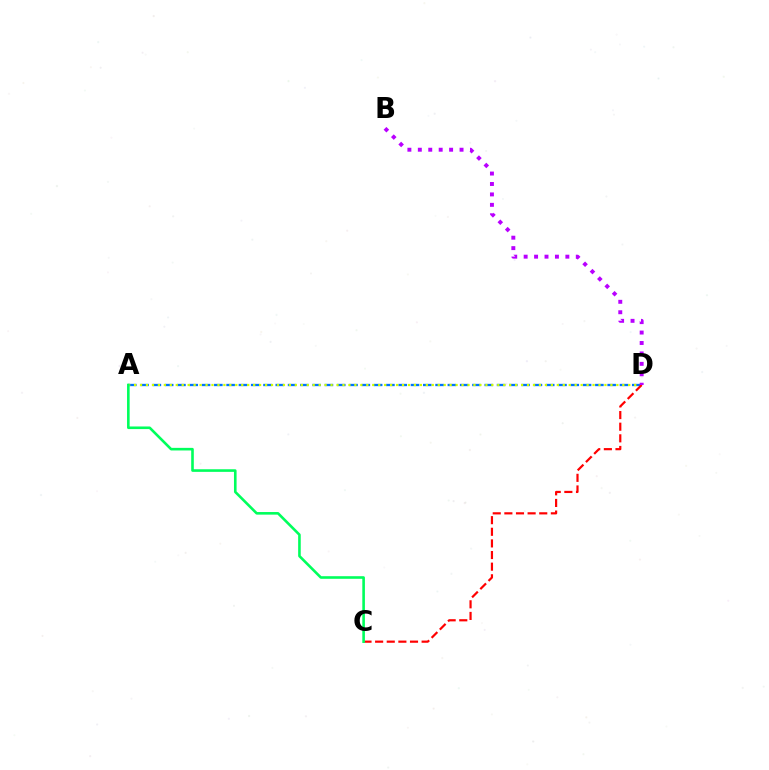{('A', 'D'): [{'color': '#0074ff', 'line_style': 'dashed', 'thickness': 1.67}, {'color': '#d1ff00', 'line_style': 'dotted', 'thickness': 1.62}], ('C', 'D'): [{'color': '#ff0000', 'line_style': 'dashed', 'thickness': 1.58}], ('B', 'D'): [{'color': '#b900ff', 'line_style': 'dotted', 'thickness': 2.83}], ('A', 'C'): [{'color': '#00ff5c', 'line_style': 'solid', 'thickness': 1.88}]}